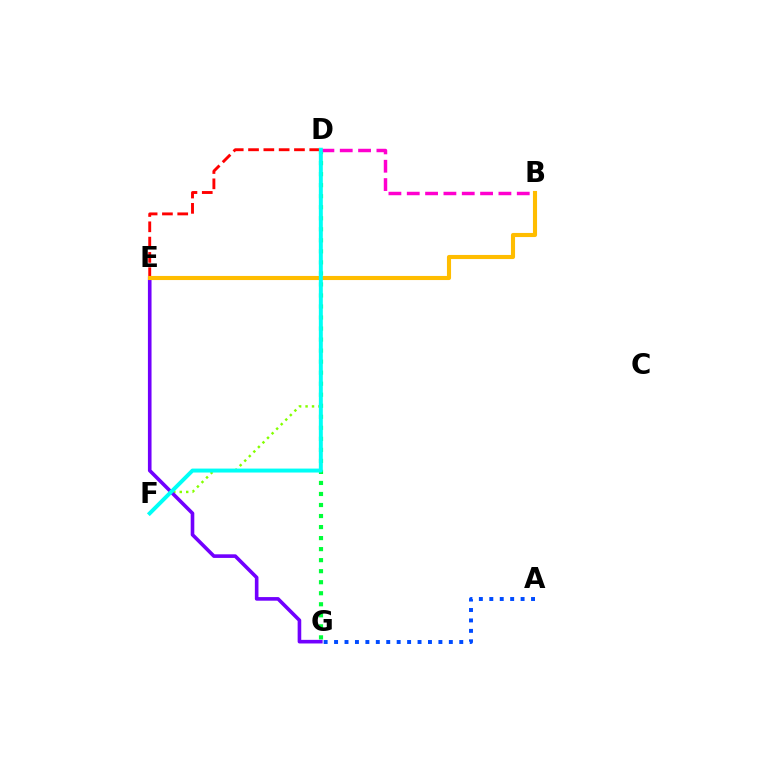{('D', 'G'): [{'color': '#00ff39', 'line_style': 'dotted', 'thickness': 3.0}], ('D', 'E'): [{'color': '#ff0000', 'line_style': 'dashed', 'thickness': 2.08}], ('D', 'F'): [{'color': '#84ff00', 'line_style': 'dotted', 'thickness': 1.75}, {'color': '#00fff6', 'line_style': 'solid', 'thickness': 2.85}], ('E', 'G'): [{'color': '#7200ff', 'line_style': 'solid', 'thickness': 2.6}], ('B', 'D'): [{'color': '#ff00cf', 'line_style': 'dashed', 'thickness': 2.49}], ('B', 'E'): [{'color': '#ffbd00', 'line_style': 'solid', 'thickness': 2.95}], ('A', 'G'): [{'color': '#004bff', 'line_style': 'dotted', 'thickness': 2.83}]}